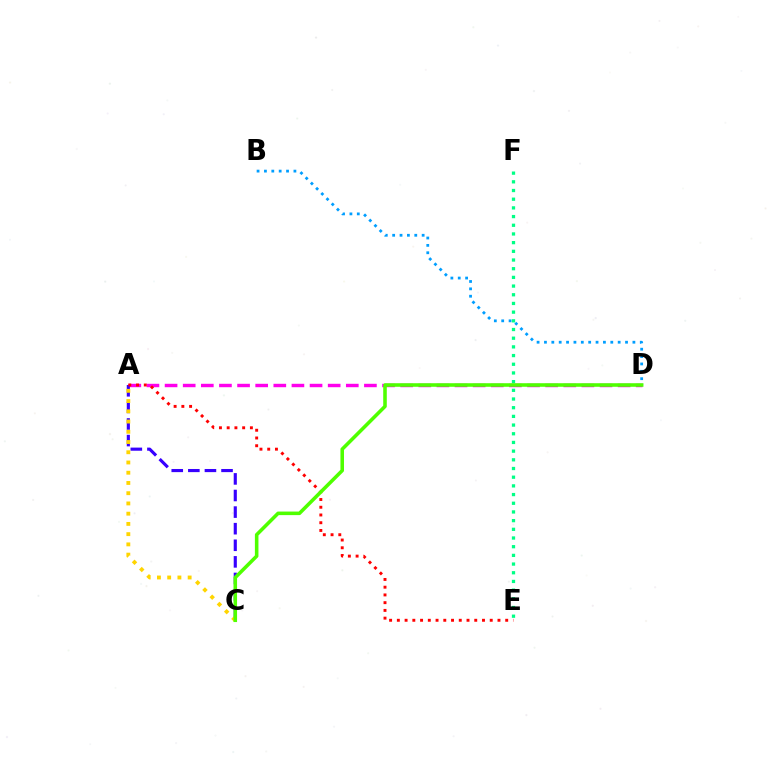{('B', 'D'): [{'color': '#009eff', 'line_style': 'dotted', 'thickness': 2.0}], ('A', 'D'): [{'color': '#ff00ed', 'line_style': 'dashed', 'thickness': 2.46}], ('A', 'C'): [{'color': '#3700ff', 'line_style': 'dashed', 'thickness': 2.25}, {'color': '#ffd500', 'line_style': 'dotted', 'thickness': 2.78}], ('E', 'F'): [{'color': '#00ff86', 'line_style': 'dotted', 'thickness': 2.36}], ('A', 'E'): [{'color': '#ff0000', 'line_style': 'dotted', 'thickness': 2.1}], ('C', 'D'): [{'color': '#4fff00', 'line_style': 'solid', 'thickness': 2.56}]}